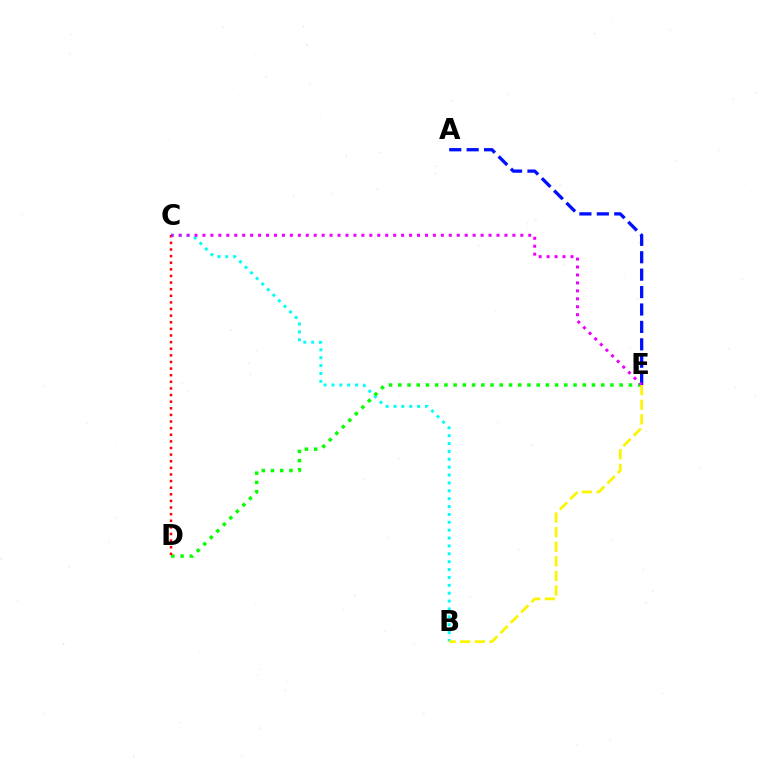{('B', 'C'): [{'color': '#00fff6', 'line_style': 'dotted', 'thickness': 2.14}], ('D', 'E'): [{'color': '#08ff00', 'line_style': 'dotted', 'thickness': 2.51}], ('C', 'D'): [{'color': '#ff0000', 'line_style': 'dotted', 'thickness': 1.8}], ('A', 'E'): [{'color': '#0010ff', 'line_style': 'dashed', 'thickness': 2.37}], ('C', 'E'): [{'color': '#ee00ff', 'line_style': 'dotted', 'thickness': 2.16}], ('B', 'E'): [{'color': '#fcf500', 'line_style': 'dashed', 'thickness': 1.99}]}